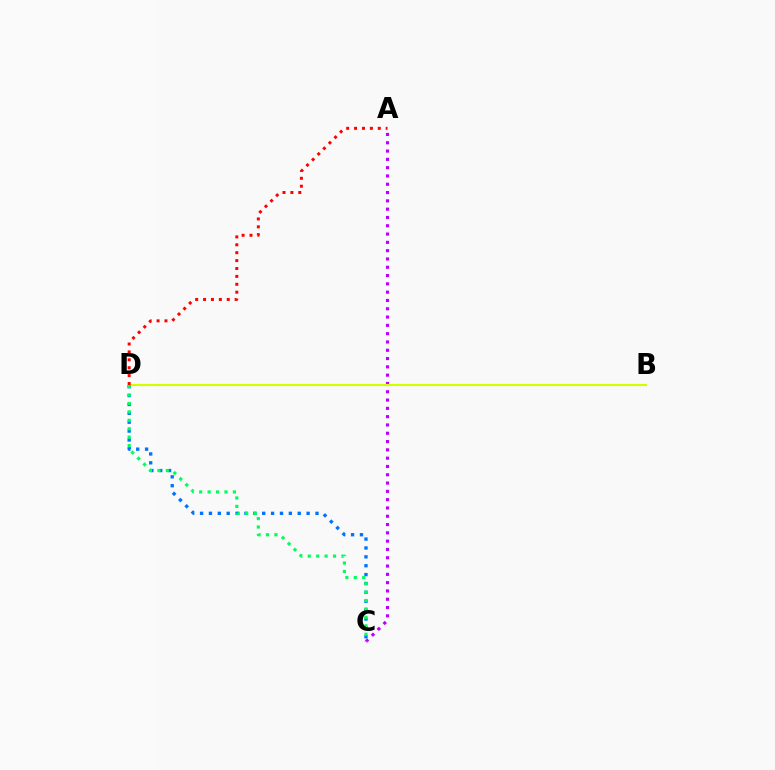{('A', 'C'): [{'color': '#b900ff', 'line_style': 'dotted', 'thickness': 2.26}], ('B', 'D'): [{'color': '#d1ff00', 'line_style': 'solid', 'thickness': 1.53}], ('C', 'D'): [{'color': '#0074ff', 'line_style': 'dotted', 'thickness': 2.41}, {'color': '#00ff5c', 'line_style': 'dotted', 'thickness': 2.29}], ('A', 'D'): [{'color': '#ff0000', 'line_style': 'dotted', 'thickness': 2.15}]}